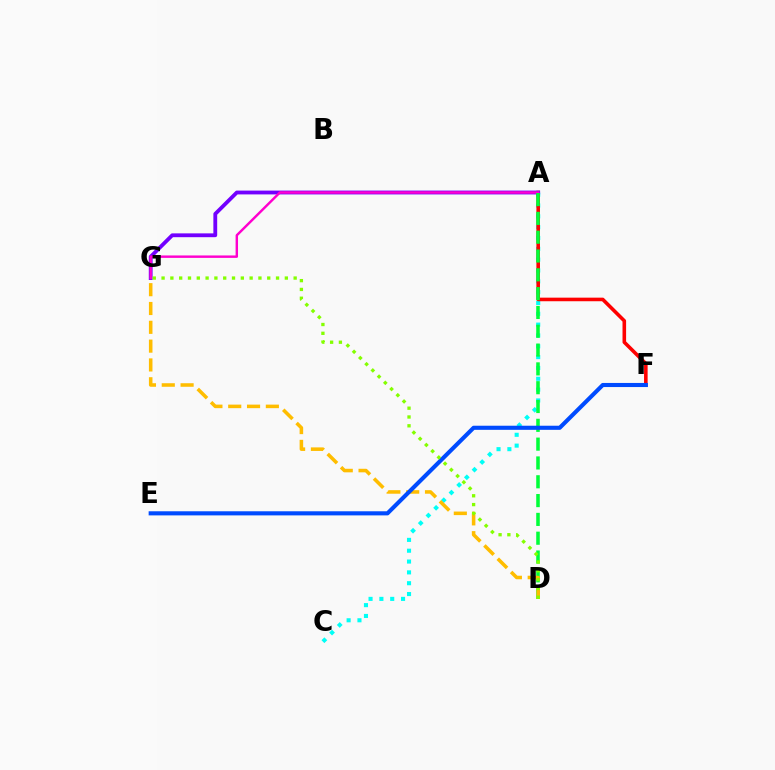{('A', 'C'): [{'color': '#00fff6', 'line_style': 'dotted', 'thickness': 2.94}], ('A', 'F'): [{'color': '#ff0000', 'line_style': 'solid', 'thickness': 2.58}], ('A', 'G'): [{'color': '#7200ff', 'line_style': 'solid', 'thickness': 2.75}, {'color': '#ff00cf', 'line_style': 'solid', 'thickness': 1.75}], ('A', 'D'): [{'color': '#00ff39', 'line_style': 'dashed', 'thickness': 2.56}], ('D', 'G'): [{'color': '#ffbd00', 'line_style': 'dashed', 'thickness': 2.56}, {'color': '#84ff00', 'line_style': 'dotted', 'thickness': 2.39}], ('E', 'F'): [{'color': '#004bff', 'line_style': 'solid', 'thickness': 2.95}]}